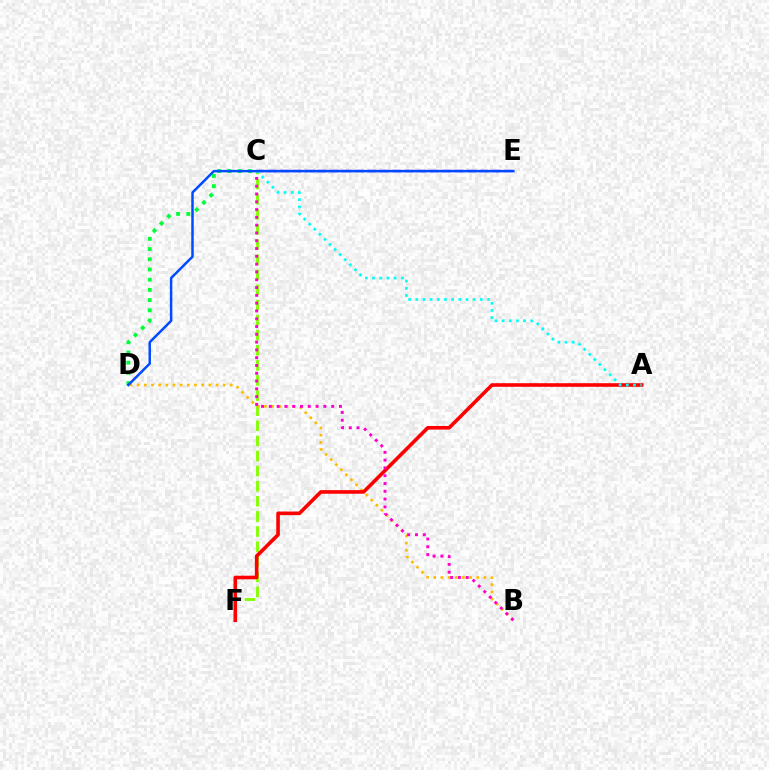{('C', 'F'): [{'color': '#84ff00', 'line_style': 'dashed', 'thickness': 2.05}], ('C', 'E'): [{'color': '#7200ff', 'line_style': 'dashed', 'thickness': 1.69}], ('C', 'D'): [{'color': '#00ff39', 'line_style': 'dotted', 'thickness': 2.77}], ('B', 'D'): [{'color': '#ffbd00', 'line_style': 'dotted', 'thickness': 1.95}], ('A', 'F'): [{'color': '#ff0000', 'line_style': 'solid', 'thickness': 2.6}], ('A', 'C'): [{'color': '#00fff6', 'line_style': 'dotted', 'thickness': 1.95}], ('B', 'C'): [{'color': '#ff00cf', 'line_style': 'dotted', 'thickness': 2.12}], ('D', 'E'): [{'color': '#004bff', 'line_style': 'solid', 'thickness': 1.79}]}